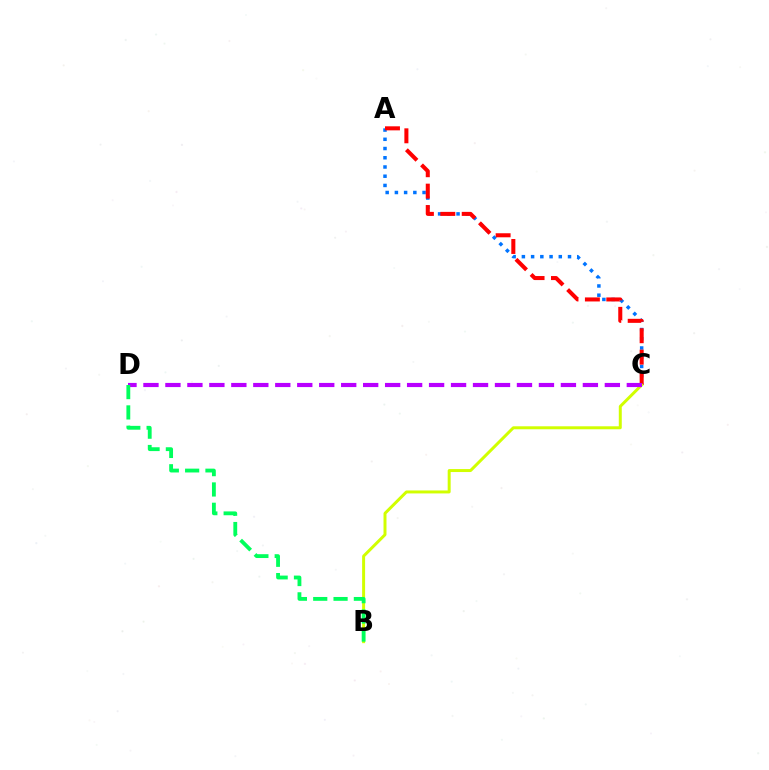{('A', 'C'): [{'color': '#0074ff', 'line_style': 'dotted', 'thickness': 2.51}, {'color': '#ff0000', 'line_style': 'dashed', 'thickness': 2.91}], ('B', 'C'): [{'color': '#d1ff00', 'line_style': 'solid', 'thickness': 2.14}], ('C', 'D'): [{'color': '#b900ff', 'line_style': 'dashed', 'thickness': 2.98}], ('B', 'D'): [{'color': '#00ff5c', 'line_style': 'dashed', 'thickness': 2.76}]}